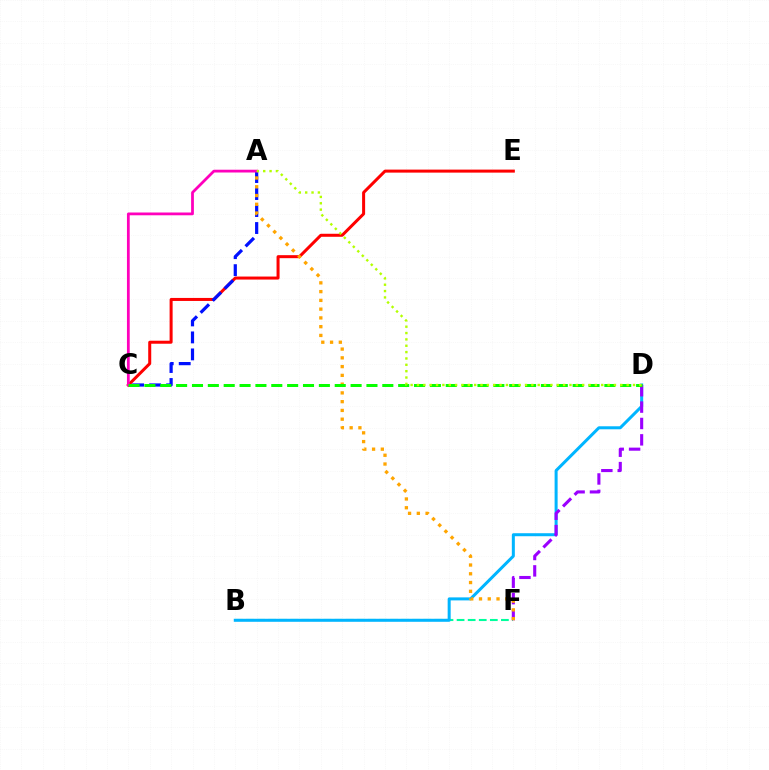{('C', 'E'): [{'color': '#ff0000', 'line_style': 'solid', 'thickness': 2.17}], ('B', 'F'): [{'color': '#00ff9d', 'line_style': 'dashed', 'thickness': 1.51}], ('A', 'C'): [{'color': '#0010ff', 'line_style': 'dashed', 'thickness': 2.31}, {'color': '#ff00bd', 'line_style': 'solid', 'thickness': 2.0}], ('B', 'D'): [{'color': '#00b5ff', 'line_style': 'solid', 'thickness': 2.17}], ('D', 'F'): [{'color': '#9b00ff', 'line_style': 'dashed', 'thickness': 2.22}], ('A', 'F'): [{'color': '#ffa500', 'line_style': 'dotted', 'thickness': 2.38}], ('C', 'D'): [{'color': '#08ff00', 'line_style': 'dashed', 'thickness': 2.15}], ('A', 'D'): [{'color': '#b3ff00', 'line_style': 'dotted', 'thickness': 1.73}]}